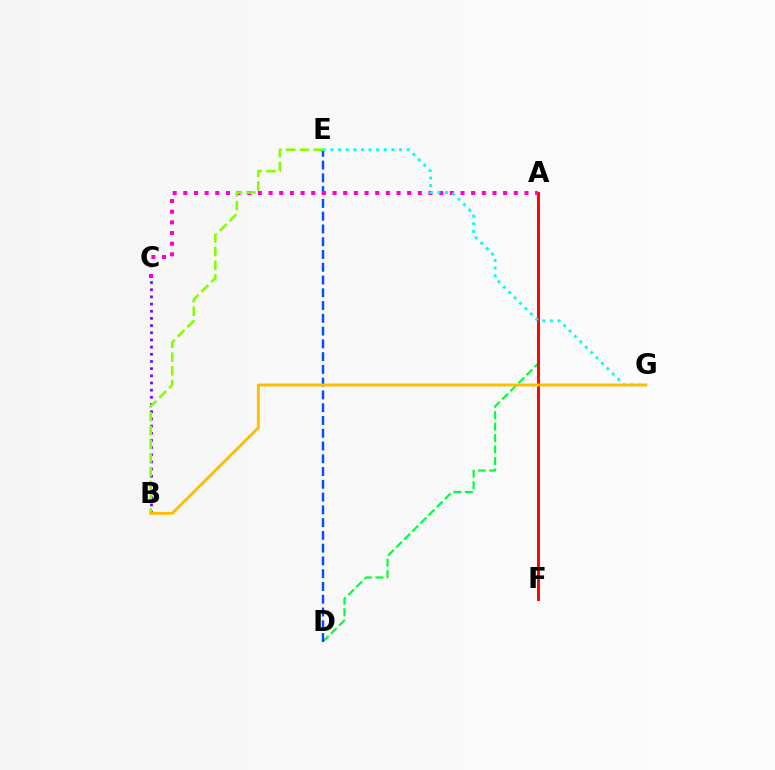{('B', 'C'): [{'color': '#7200ff', 'line_style': 'dotted', 'thickness': 1.95}], ('A', 'D'): [{'color': '#00ff39', 'line_style': 'dashed', 'thickness': 1.55}], ('D', 'E'): [{'color': '#004bff', 'line_style': 'dashed', 'thickness': 1.73}], ('A', 'F'): [{'color': '#ff0000', 'line_style': 'solid', 'thickness': 2.09}], ('A', 'C'): [{'color': '#ff00cf', 'line_style': 'dotted', 'thickness': 2.9}], ('B', 'E'): [{'color': '#84ff00', 'line_style': 'dashed', 'thickness': 1.86}], ('E', 'G'): [{'color': '#00fff6', 'line_style': 'dotted', 'thickness': 2.07}], ('B', 'G'): [{'color': '#ffbd00', 'line_style': 'solid', 'thickness': 2.08}]}